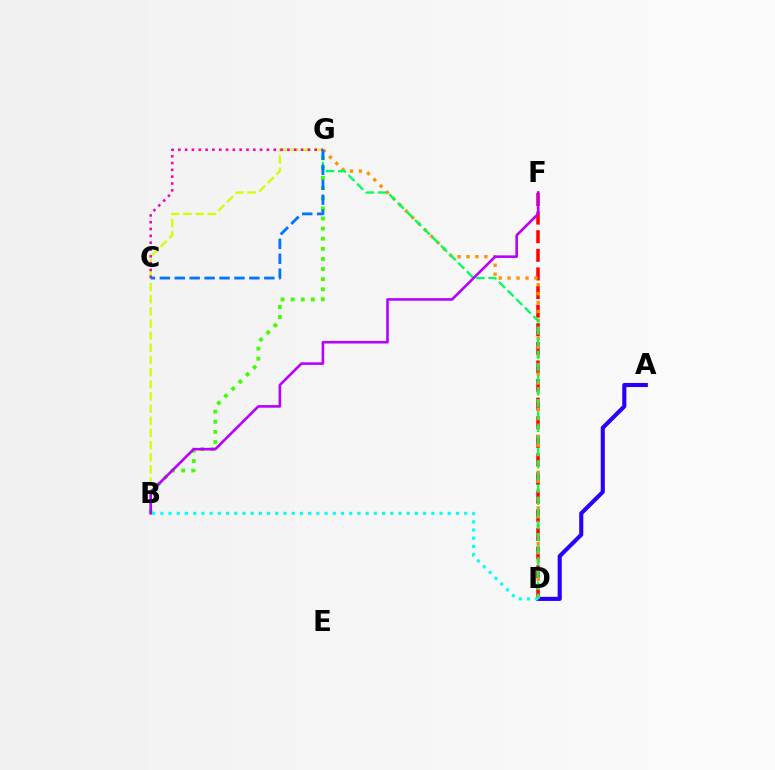{('B', 'G'): [{'color': '#3dff00', 'line_style': 'dotted', 'thickness': 2.75}, {'color': '#d1ff00', 'line_style': 'dashed', 'thickness': 1.65}], ('D', 'F'): [{'color': '#ff0000', 'line_style': 'dashed', 'thickness': 2.53}], ('A', 'D'): [{'color': '#2500ff', 'line_style': 'solid', 'thickness': 2.94}], ('D', 'G'): [{'color': '#ff9400', 'line_style': 'dotted', 'thickness': 2.43}, {'color': '#00ff5c', 'line_style': 'dashed', 'thickness': 1.65}], ('C', 'G'): [{'color': '#ff00ac', 'line_style': 'dotted', 'thickness': 1.85}, {'color': '#0074ff', 'line_style': 'dashed', 'thickness': 2.03}], ('B', 'F'): [{'color': '#b900ff', 'line_style': 'solid', 'thickness': 1.88}], ('B', 'D'): [{'color': '#00fff6', 'line_style': 'dotted', 'thickness': 2.23}]}